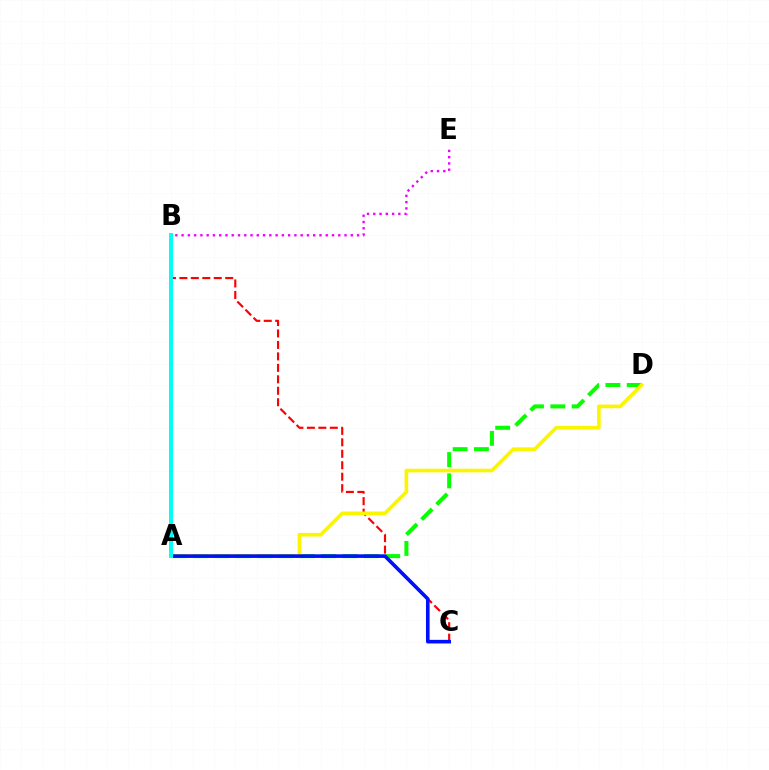{('B', 'E'): [{'color': '#ee00ff', 'line_style': 'dotted', 'thickness': 1.7}], ('B', 'C'): [{'color': '#ff0000', 'line_style': 'dashed', 'thickness': 1.56}], ('A', 'D'): [{'color': '#08ff00', 'line_style': 'dashed', 'thickness': 2.9}, {'color': '#fcf500', 'line_style': 'solid', 'thickness': 2.63}], ('A', 'C'): [{'color': '#0010ff', 'line_style': 'solid', 'thickness': 2.6}], ('A', 'B'): [{'color': '#00fff6', 'line_style': 'solid', 'thickness': 2.86}]}